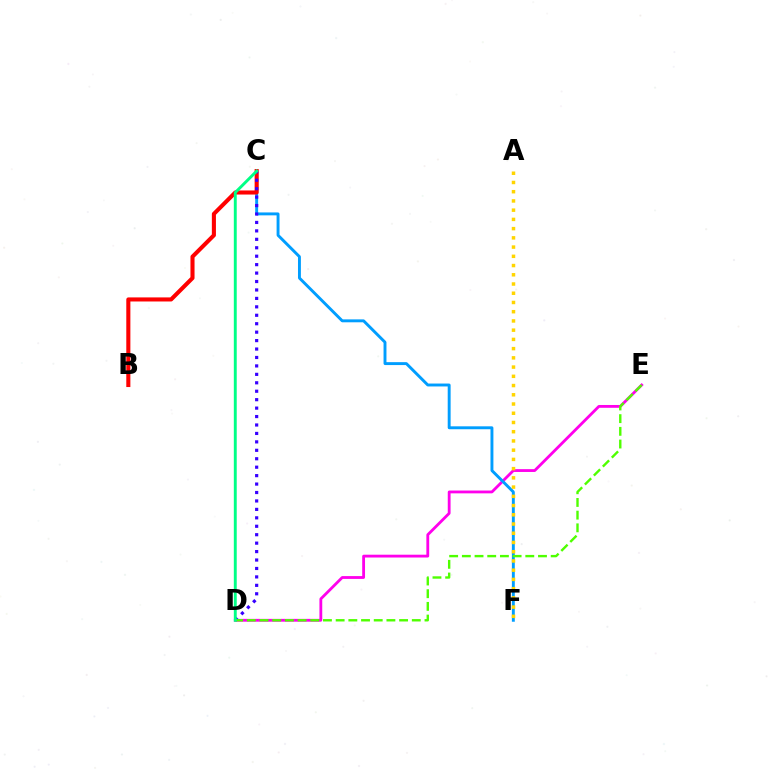{('D', 'E'): [{'color': '#ff00ed', 'line_style': 'solid', 'thickness': 2.03}, {'color': '#4fff00', 'line_style': 'dashed', 'thickness': 1.72}], ('C', 'F'): [{'color': '#009eff', 'line_style': 'solid', 'thickness': 2.1}], ('B', 'C'): [{'color': '#ff0000', 'line_style': 'solid', 'thickness': 2.94}], ('C', 'D'): [{'color': '#3700ff', 'line_style': 'dotted', 'thickness': 2.29}, {'color': '#00ff86', 'line_style': 'solid', 'thickness': 2.1}], ('A', 'F'): [{'color': '#ffd500', 'line_style': 'dotted', 'thickness': 2.51}]}